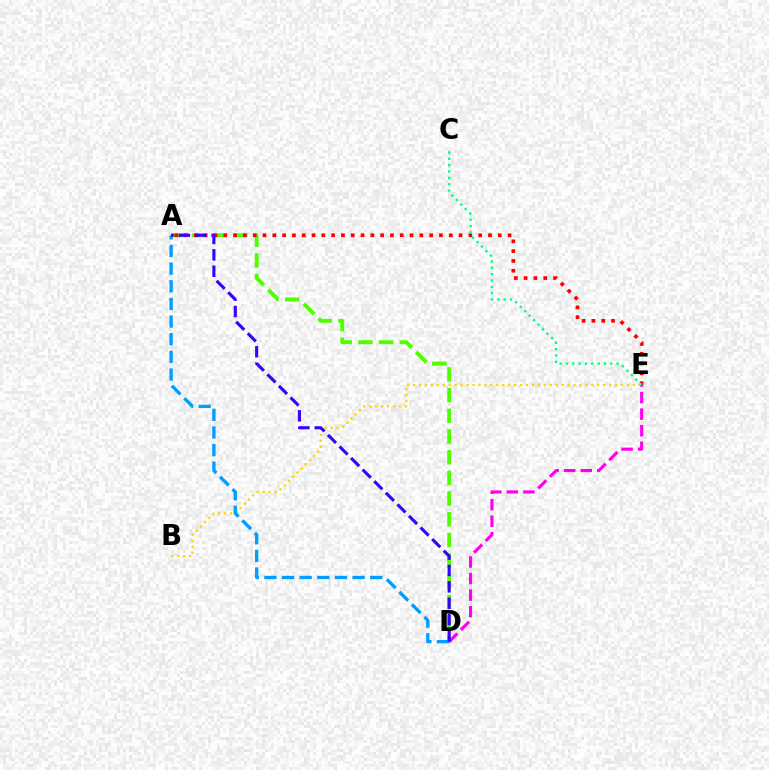{('B', 'E'): [{'color': '#ffd500', 'line_style': 'dotted', 'thickness': 1.61}], ('A', 'D'): [{'color': '#4fff00', 'line_style': 'dashed', 'thickness': 2.81}, {'color': '#009eff', 'line_style': 'dashed', 'thickness': 2.4}, {'color': '#3700ff', 'line_style': 'dashed', 'thickness': 2.22}], ('D', 'E'): [{'color': '#ff00ed', 'line_style': 'dashed', 'thickness': 2.25}], ('A', 'E'): [{'color': '#ff0000', 'line_style': 'dotted', 'thickness': 2.66}], ('C', 'E'): [{'color': '#00ff86', 'line_style': 'dotted', 'thickness': 1.72}]}